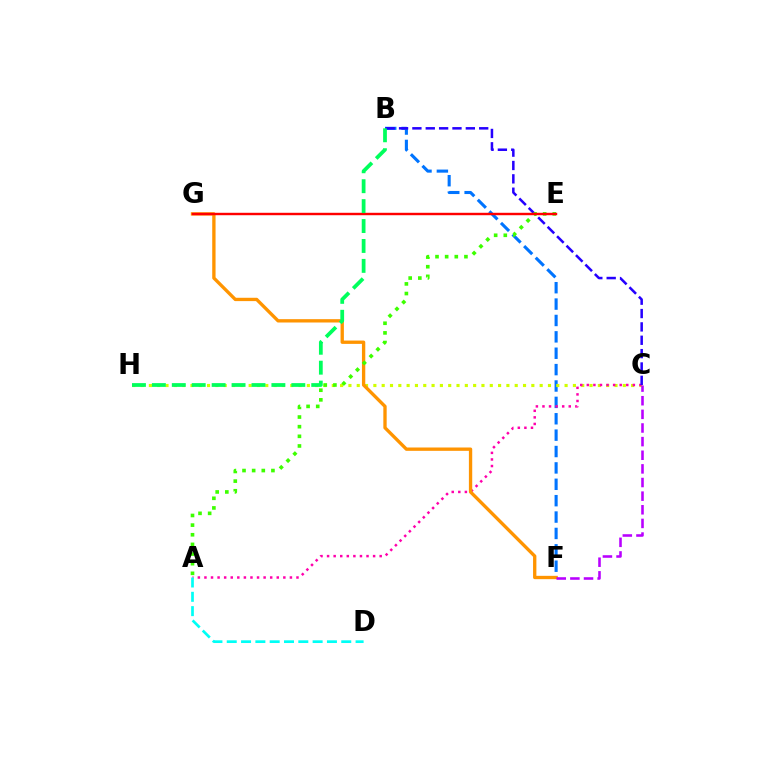{('B', 'F'): [{'color': '#0074ff', 'line_style': 'dashed', 'thickness': 2.23}], ('C', 'H'): [{'color': '#d1ff00', 'line_style': 'dotted', 'thickness': 2.26}], ('A', 'C'): [{'color': '#ff00ac', 'line_style': 'dotted', 'thickness': 1.79}], ('A', 'D'): [{'color': '#00fff6', 'line_style': 'dashed', 'thickness': 1.94}], ('F', 'G'): [{'color': '#ff9400', 'line_style': 'solid', 'thickness': 2.4}], ('B', 'C'): [{'color': '#2500ff', 'line_style': 'dashed', 'thickness': 1.81}], ('A', 'E'): [{'color': '#3dff00', 'line_style': 'dotted', 'thickness': 2.62}], ('E', 'G'): [{'color': '#ff0000', 'line_style': 'solid', 'thickness': 1.74}], ('B', 'H'): [{'color': '#00ff5c', 'line_style': 'dashed', 'thickness': 2.71}], ('C', 'F'): [{'color': '#b900ff', 'line_style': 'dashed', 'thickness': 1.85}]}